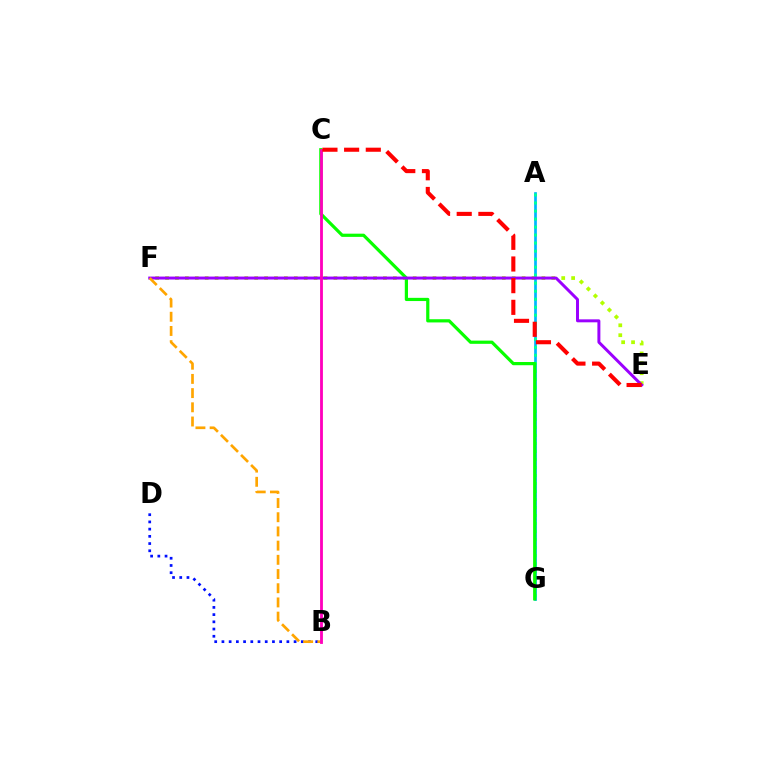{('E', 'F'): [{'color': '#b3ff00', 'line_style': 'dotted', 'thickness': 2.69}, {'color': '#9b00ff', 'line_style': 'solid', 'thickness': 2.14}], ('A', 'G'): [{'color': '#00b5ff', 'line_style': 'solid', 'thickness': 1.95}, {'color': '#00ff9d', 'line_style': 'dotted', 'thickness': 2.18}], ('B', 'D'): [{'color': '#0010ff', 'line_style': 'dotted', 'thickness': 1.96}], ('C', 'G'): [{'color': '#08ff00', 'line_style': 'solid', 'thickness': 2.31}], ('B', 'F'): [{'color': '#ffa500', 'line_style': 'dashed', 'thickness': 1.93}], ('B', 'C'): [{'color': '#ff00bd', 'line_style': 'solid', 'thickness': 2.03}], ('C', 'E'): [{'color': '#ff0000', 'line_style': 'dashed', 'thickness': 2.94}]}